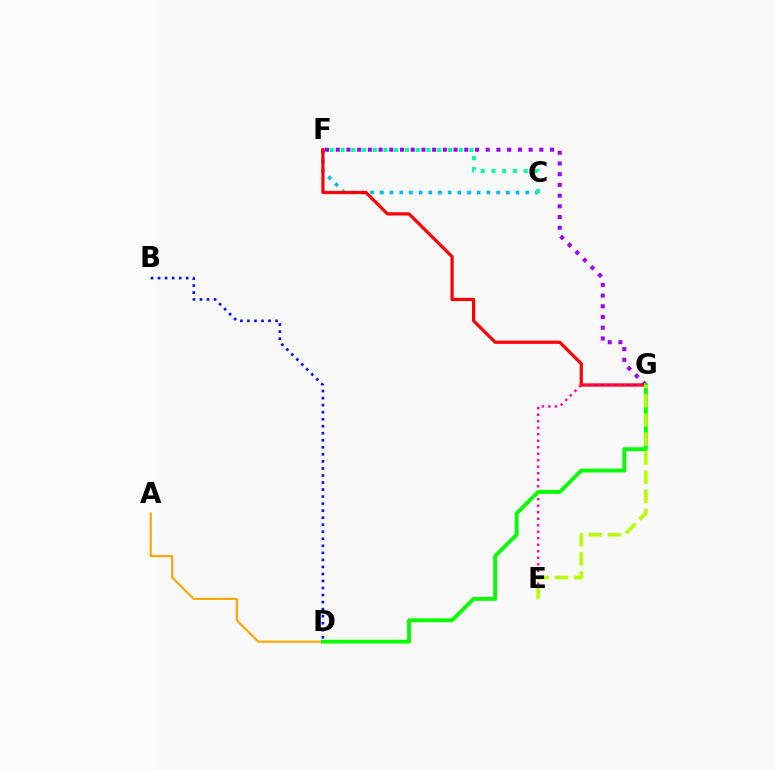{('C', 'F'): [{'color': '#00b5ff', 'line_style': 'dotted', 'thickness': 2.63}, {'color': '#00ff9d', 'line_style': 'dotted', 'thickness': 2.92}], ('F', 'G'): [{'color': '#9b00ff', 'line_style': 'dotted', 'thickness': 2.91}, {'color': '#ff0000', 'line_style': 'solid', 'thickness': 2.32}], ('E', 'G'): [{'color': '#ff00bd', 'line_style': 'dotted', 'thickness': 1.77}, {'color': '#b3ff00', 'line_style': 'dashed', 'thickness': 2.59}], ('A', 'D'): [{'color': '#ffa500', 'line_style': 'solid', 'thickness': 1.53}], ('B', 'D'): [{'color': '#0010ff', 'line_style': 'dotted', 'thickness': 1.91}], ('D', 'G'): [{'color': '#08ff00', 'line_style': 'solid', 'thickness': 2.78}]}